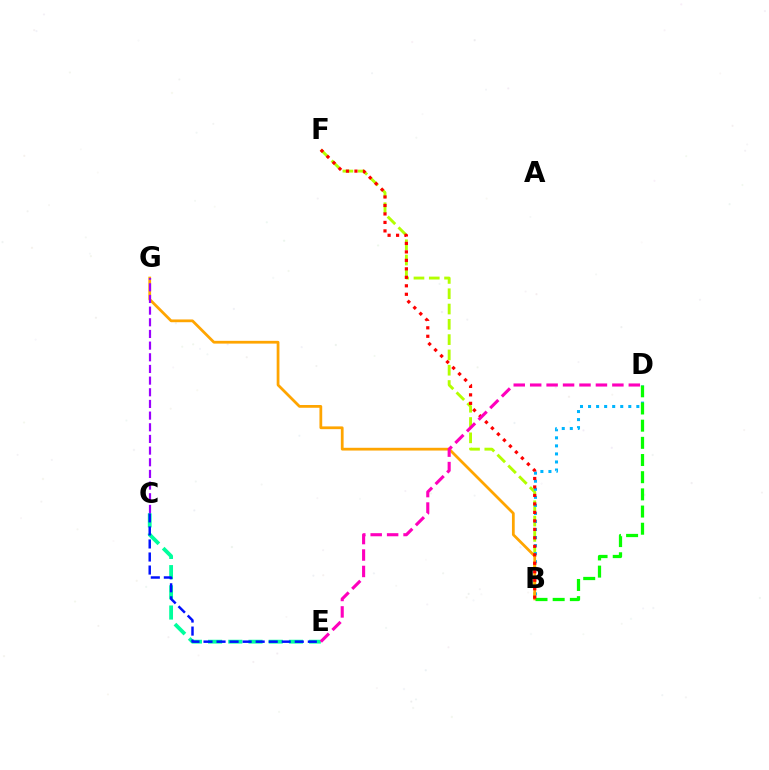{('B', 'F'): [{'color': '#b3ff00', 'line_style': 'dashed', 'thickness': 2.08}, {'color': '#ff0000', 'line_style': 'dotted', 'thickness': 2.3}], ('C', 'E'): [{'color': '#00ff9d', 'line_style': 'dashed', 'thickness': 2.74}, {'color': '#0010ff', 'line_style': 'dashed', 'thickness': 1.77}], ('B', 'D'): [{'color': '#00b5ff', 'line_style': 'dotted', 'thickness': 2.19}, {'color': '#08ff00', 'line_style': 'dashed', 'thickness': 2.33}], ('B', 'G'): [{'color': '#ffa500', 'line_style': 'solid', 'thickness': 1.99}], ('C', 'G'): [{'color': '#9b00ff', 'line_style': 'dashed', 'thickness': 1.58}], ('D', 'E'): [{'color': '#ff00bd', 'line_style': 'dashed', 'thickness': 2.23}]}